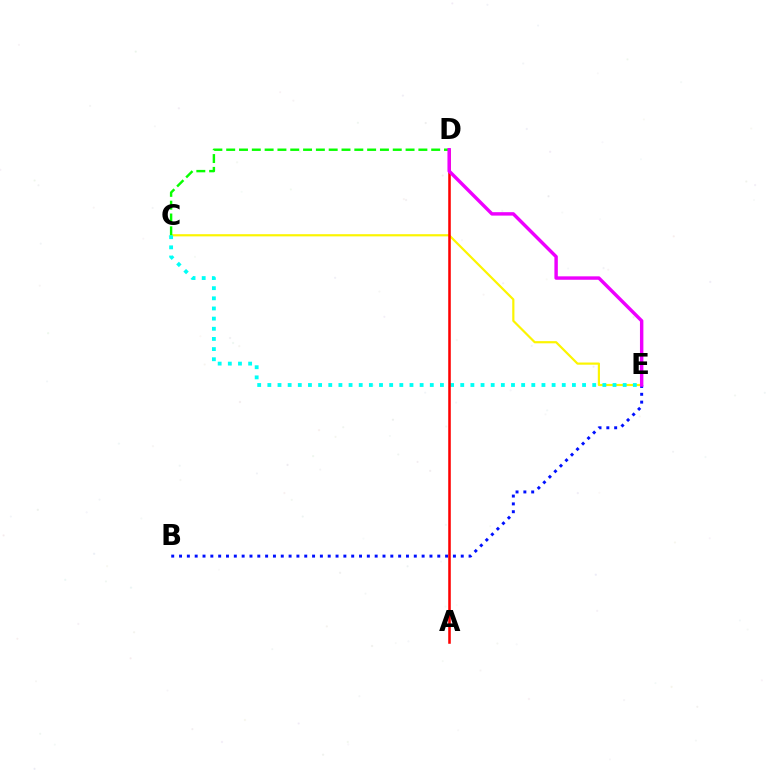{('C', 'E'): [{'color': '#fcf500', 'line_style': 'solid', 'thickness': 1.57}, {'color': '#00fff6', 'line_style': 'dotted', 'thickness': 2.76}], ('B', 'E'): [{'color': '#0010ff', 'line_style': 'dotted', 'thickness': 2.13}], ('C', 'D'): [{'color': '#08ff00', 'line_style': 'dashed', 'thickness': 1.74}], ('A', 'D'): [{'color': '#ff0000', 'line_style': 'solid', 'thickness': 1.84}], ('D', 'E'): [{'color': '#ee00ff', 'line_style': 'solid', 'thickness': 2.47}]}